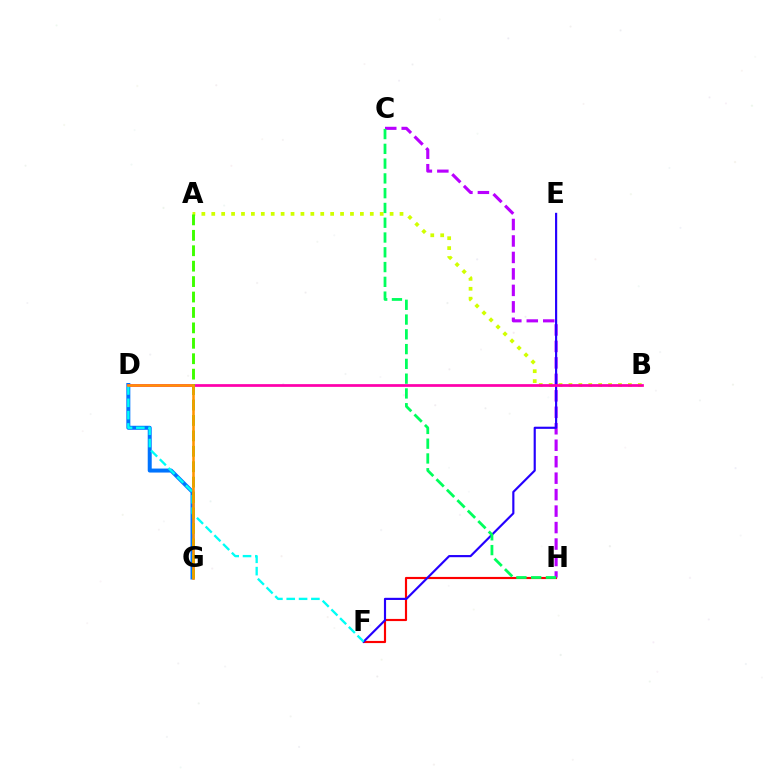{('A', 'B'): [{'color': '#d1ff00', 'line_style': 'dotted', 'thickness': 2.69}], ('D', 'G'): [{'color': '#0074ff', 'line_style': 'solid', 'thickness': 2.87}, {'color': '#ff9400', 'line_style': 'solid', 'thickness': 1.85}], ('F', 'H'): [{'color': '#ff0000', 'line_style': 'solid', 'thickness': 1.55}], ('C', 'H'): [{'color': '#b900ff', 'line_style': 'dashed', 'thickness': 2.24}, {'color': '#00ff5c', 'line_style': 'dashed', 'thickness': 2.01}], ('E', 'F'): [{'color': '#2500ff', 'line_style': 'solid', 'thickness': 1.55}], ('B', 'D'): [{'color': '#ff00ac', 'line_style': 'solid', 'thickness': 1.97}], ('D', 'F'): [{'color': '#00fff6', 'line_style': 'dashed', 'thickness': 1.67}], ('A', 'G'): [{'color': '#3dff00', 'line_style': 'dashed', 'thickness': 2.1}]}